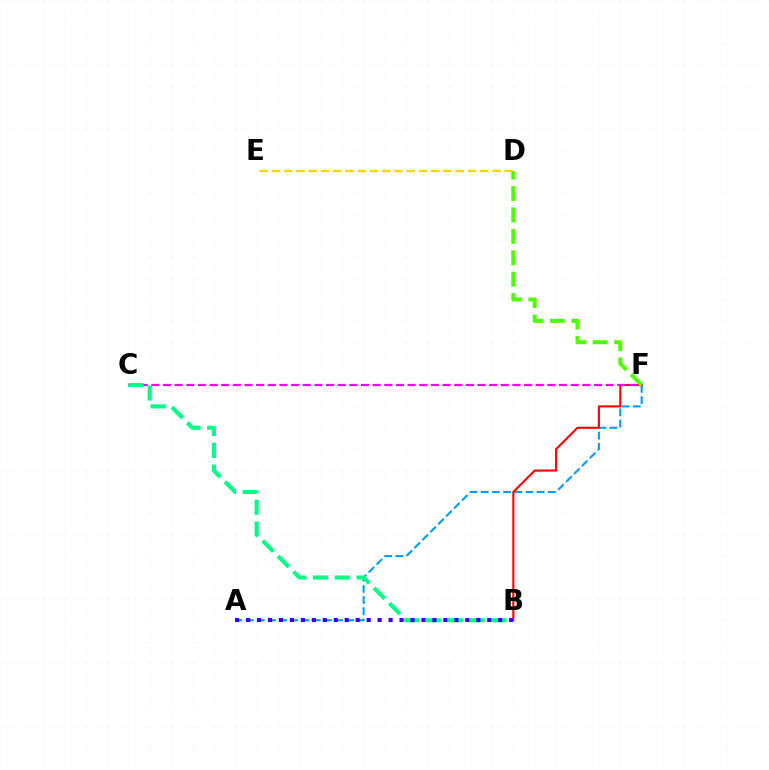{('A', 'F'): [{'color': '#009eff', 'line_style': 'dashed', 'thickness': 1.52}], ('D', 'E'): [{'color': '#ffd500', 'line_style': 'dashed', 'thickness': 1.66}], ('B', 'F'): [{'color': '#ff0000', 'line_style': 'solid', 'thickness': 1.51}], ('C', 'F'): [{'color': '#ff00ed', 'line_style': 'dashed', 'thickness': 1.58}], ('D', 'F'): [{'color': '#4fff00', 'line_style': 'dashed', 'thickness': 2.91}], ('B', 'C'): [{'color': '#00ff86', 'line_style': 'dashed', 'thickness': 2.96}], ('A', 'B'): [{'color': '#3700ff', 'line_style': 'dotted', 'thickness': 2.98}]}